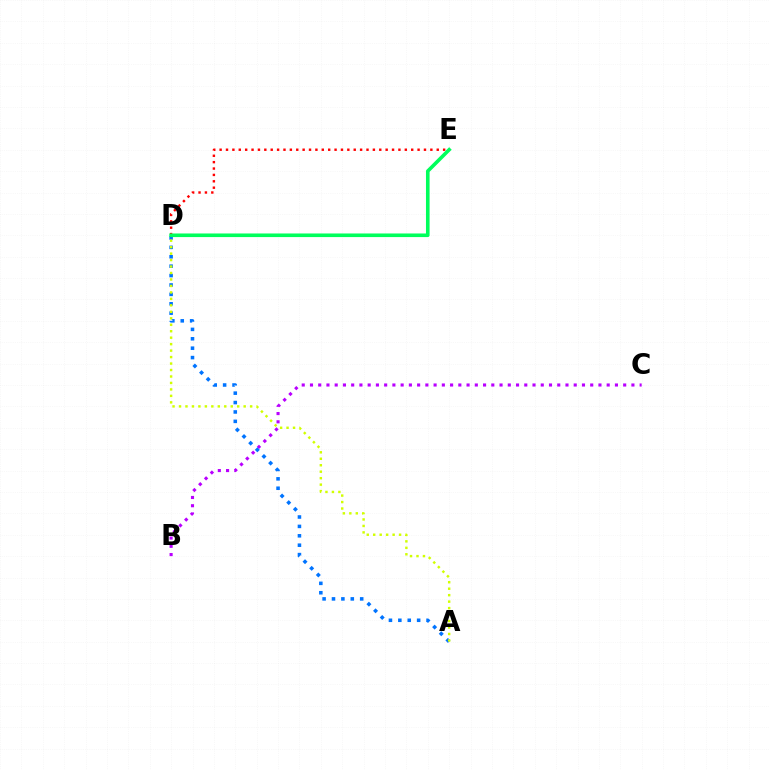{('B', 'C'): [{'color': '#b900ff', 'line_style': 'dotted', 'thickness': 2.24}], ('A', 'D'): [{'color': '#0074ff', 'line_style': 'dotted', 'thickness': 2.55}, {'color': '#d1ff00', 'line_style': 'dotted', 'thickness': 1.76}], ('D', 'E'): [{'color': '#ff0000', 'line_style': 'dotted', 'thickness': 1.74}, {'color': '#00ff5c', 'line_style': 'solid', 'thickness': 2.6}]}